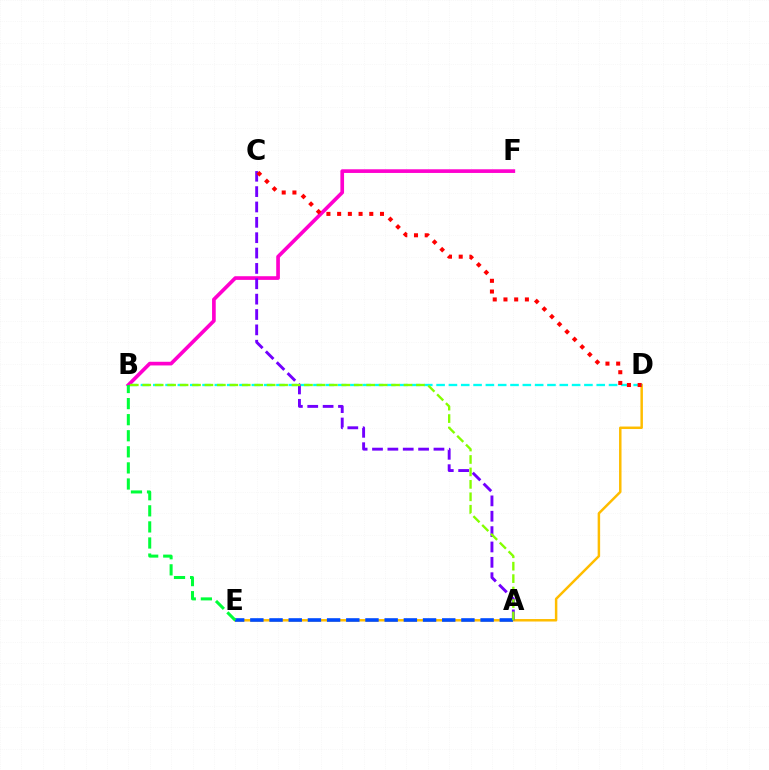{('D', 'E'): [{'color': '#ffbd00', 'line_style': 'solid', 'thickness': 1.79}], ('B', 'D'): [{'color': '#00fff6', 'line_style': 'dashed', 'thickness': 1.67}], ('B', 'F'): [{'color': '#ff00cf', 'line_style': 'solid', 'thickness': 2.64}], ('A', 'C'): [{'color': '#7200ff', 'line_style': 'dashed', 'thickness': 2.09}], ('C', 'D'): [{'color': '#ff0000', 'line_style': 'dotted', 'thickness': 2.91}], ('A', 'E'): [{'color': '#004bff', 'line_style': 'dashed', 'thickness': 2.61}], ('A', 'B'): [{'color': '#84ff00', 'line_style': 'dashed', 'thickness': 1.69}], ('B', 'E'): [{'color': '#00ff39', 'line_style': 'dashed', 'thickness': 2.18}]}